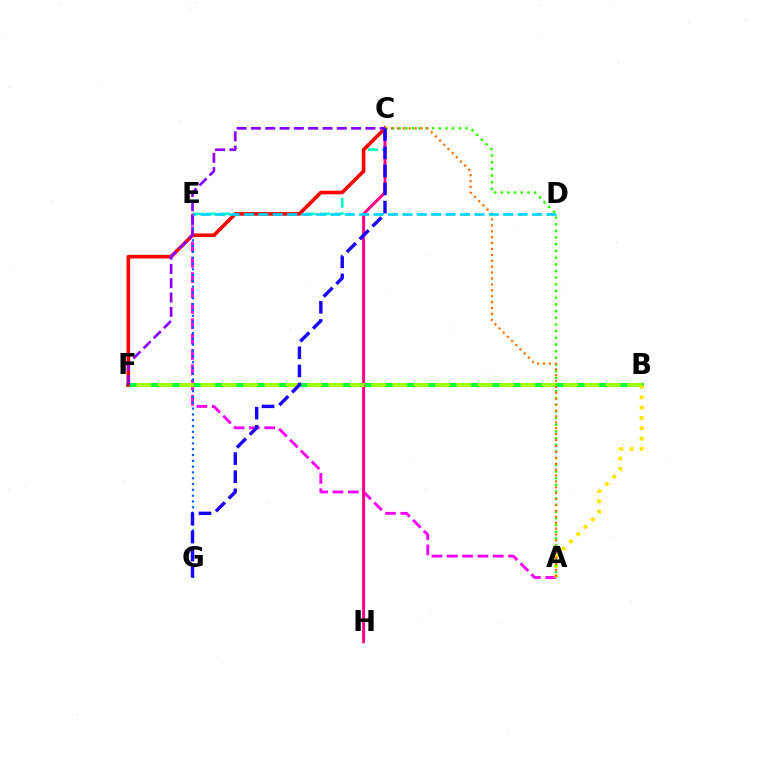{('C', 'E'): [{'color': '#00ffbb', 'line_style': 'dashed', 'thickness': 1.93}], ('B', 'F'): [{'color': '#00ff45', 'line_style': 'solid', 'thickness': 2.87}, {'color': '#a2ff00', 'line_style': 'dashed', 'thickness': 2.9}], ('A', 'E'): [{'color': '#fa00f9', 'line_style': 'dashed', 'thickness': 2.08}], ('A', 'B'): [{'color': '#ffe600', 'line_style': 'dotted', 'thickness': 2.81}], ('C', 'H'): [{'color': '#ff0088', 'line_style': 'solid', 'thickness': 2.15}], ('E', 'G'): [{'color': '#005dff', 'line_style': 'dotted', 'thickness': 1.58}], ('C', 'F'): [{'color': '#ff0000', 'line_style': 'solid', 'thickness': 2.62}, {'color': '#8a00ff', 'line_style': 'dashed', 'thickness': 1.94}], ('A', 'C'): [{'color': '#31ff00', 'line_style': 'dotted', 'thickness': 1.82}, {'color': '#ff7000', 'line_style': 'dotted', 'thickness': 1.6}], ('D', 'E'): [{'color': '#00d3ff', 'line_style': 'dashed', 'thickness': 1.96}], ('C', 'G'): [{'color': '#1900ff', 'line_style': 'dashed', 'thickness': 2.46}]}